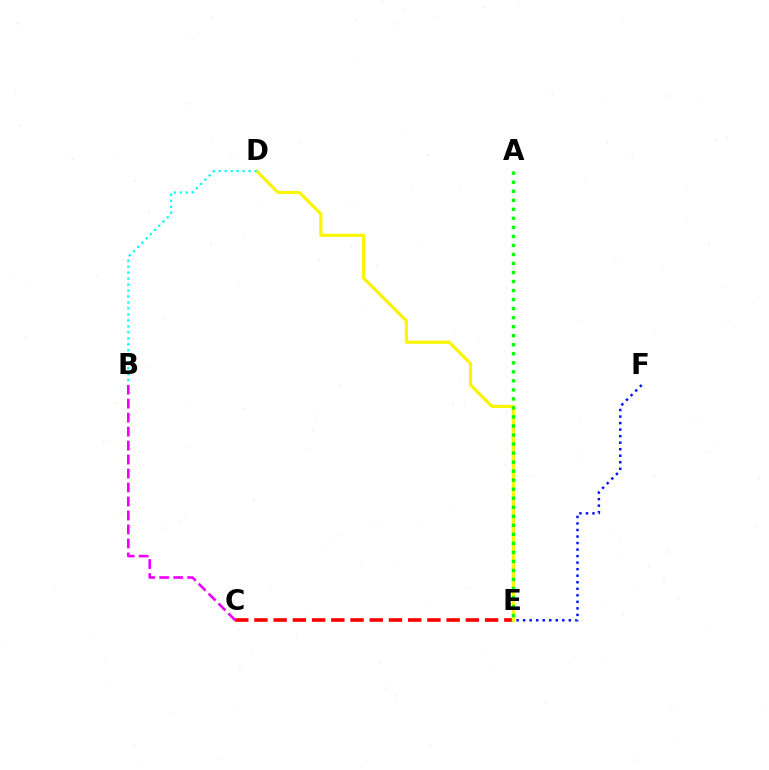{('C', 'E'): [{'color': '#ff0000', 'line_style': 'dashed', 'thickness': 2.61}], ('D', 'E'): [{'color': '#fcf500', 'line_style': 'solid', 'thickness': 2.26}], ('E', 'F'): [{'color': '#0010ff', 'line_style': 'dotted', 'thickness': 1.77}], ('A', 'E'): [{'color': '#08ff00', 'line_style': 'dotted', 'thickness': 2.45}], ('B', 'D'): [{'color': '#00fff6', 'line_style': 'dotted', 'thickness': 1.62}], ('B', 'C'): [{'color': '#ee00ff', 'line_style': 'dashed', 'thickness': 1.9}]}